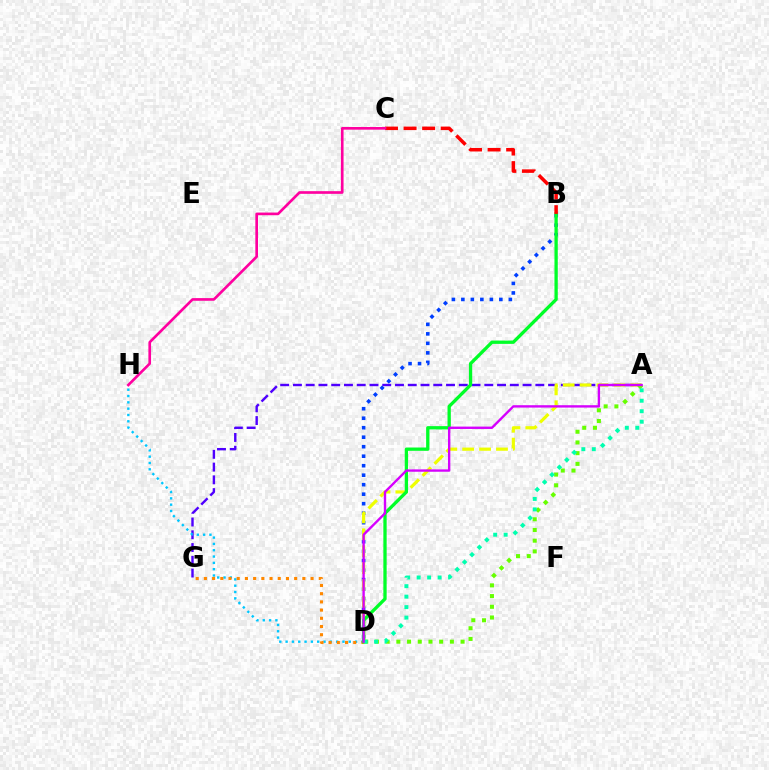{('B', 'D'): [{'color': '#003fff', 'line_style': 'dotted', 'thickness': 2.58}, {'color': '#00ff27', 'line_style': 'solid', 'thickness': 2.38}], ('A', 'G'): [{'color': '#4f00ff', 'line_style': 'dashed', 'thickness': 1.73}], ('D', 'H'): [{'color': '#00c7ff', 'line_style': 'dotted', 'thickness': 1.72}], ('A', 'D'): [{'color': '#eeff00', 'line_style': 'dashed', 'thickness': 2.3}, {'color': '#66ff00', 'line_style': 'dotted', 'thickness': 2.91}, {'color': '#00ffaf', 'line_style': 'dotted', 'thickness': 2.84}, {'color': '#d600ff', 'line_style': 'solid', 'thickness': 1.71}], ('D', 'G'): [{'color': '#ff8800', 'line_style': 'dotted', 'thickness': 2.23}], ('B', 'C'): [{'color': '#ff0000', 'line_style': 'dashed', 'thickness': 2.52}], ('C', 'H'): [{'color': '#ff00a0', 'line_style': 'solid', 'thickness': 1.92}]}